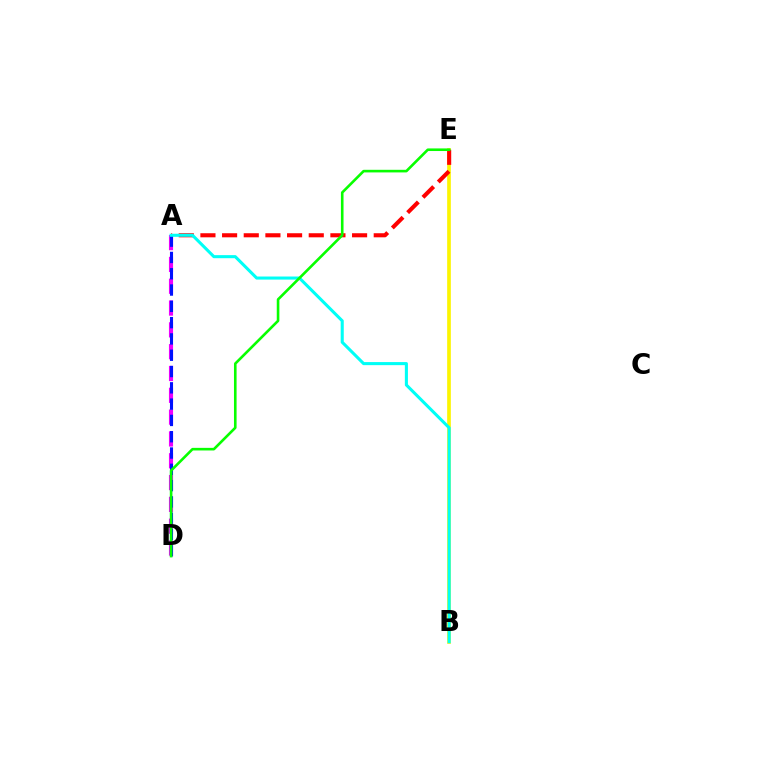{('B', 'E'): [{'color': '#fcf500', 'line_style': 'solid', 'thickness': 2.65}], ('A', 'E'): [{'color': '#ff0000', 'line_style': 'dashed', 'thickness': 2.94}], ('A', 'D'): [{'color': '#ee00ff', 'line_style': 'dashed', 'thickness': 2.96}, {'color': '#0010ff', 'line_style': 'dashed', 'thickness': 2.21}], ('A', 'B'): [{'color': '#00fff6', 'line_style': 'solid', 'thickness': 2.21}], ('D', 'E'): [{'color': '#08ff00', 'line_style': 'solid', 'thickness': 1.88}]}